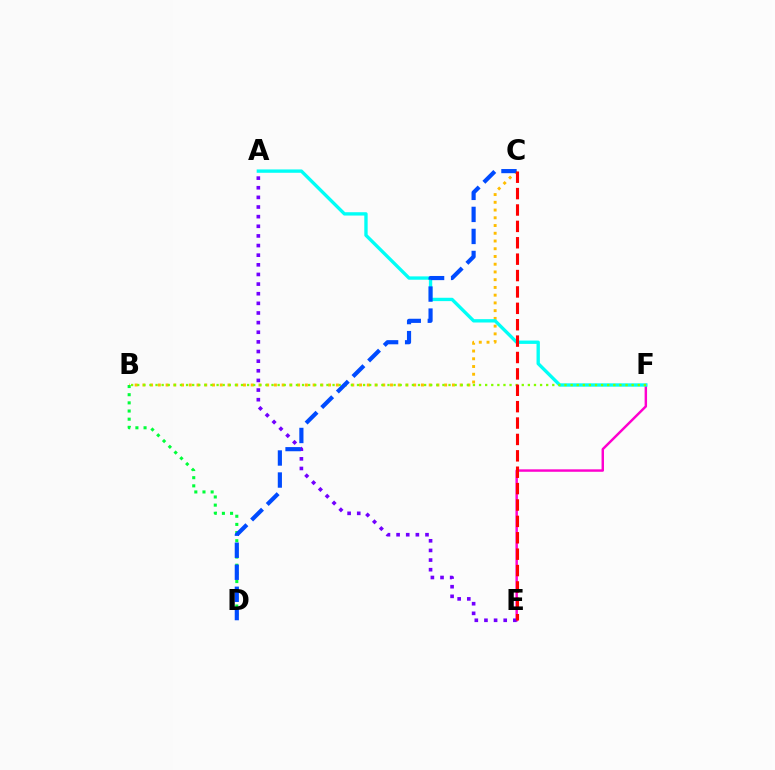{('B', 'C'): [{'color': '#ffbd00', 'line_style': 'dotted', 'thickness': 2.1}], ('E', 'F'): [{'color': '#ff00cf', 'line_style': 'solid', 'thickness': 1.76}], ('A', 'F'): [{'color': '#00fff6', 'line_style': 'solid', 'thickness': 2.41}], ('B', 'D'): [{'color': '#00ff39', 'line_style': 'dotted', 'thickness': 2.22}], ('B', 'F'): [{'color': '#84ff00', 'line_style': 'dotted', 'thickness': 1.66}], ('A', 'E'): [{'color': '#7200ff', 'line_style': 'dotted', 'thickness': 2.62}], ('C', 'D'): [{'color': '#004bff', 'line_style': 'dashed', 'thickness': 2.99}], ('C', 'E'): [{'color': '#ff0000', 'line_style': 'dashed', 'thickness': 2.23}]}